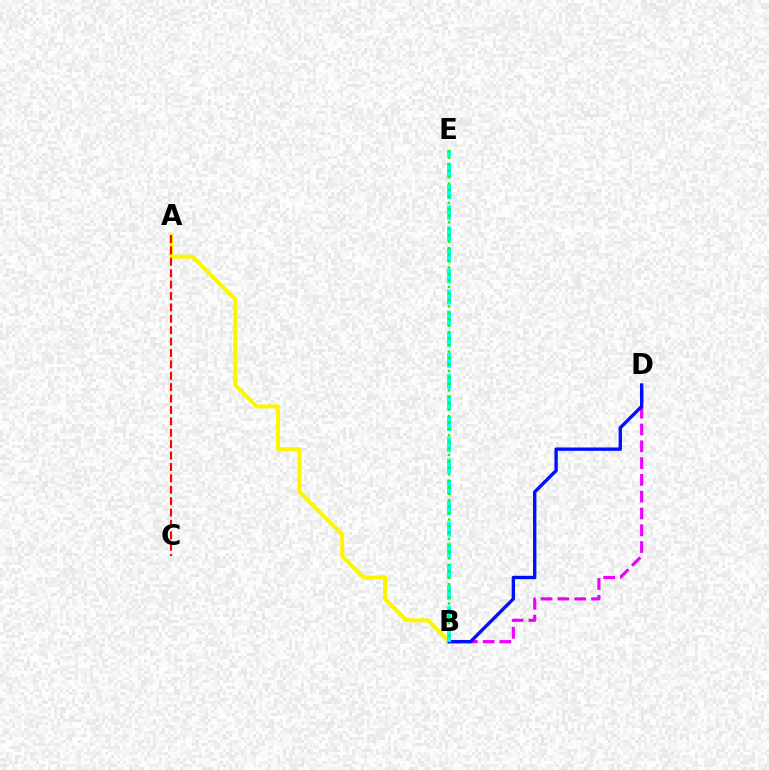{('B', 'D'): [{'color': '#ee00ff', 'line_style': 'dashed', 'thickness': 2.28}, {'color': '#0010ff', 'line_style': 'solid', 'thickness': 2.42}], ('A', 'B'): [{'color': '#fcf500', 'line_style': 'solid', 'thickness': 2.87}], ('A', 'C'): [{'color': '#ff0000', 'line_style': 'dashed', 'thickness': 1.55}], ('B', 'E'): [{'color': '#00fff6', 'line_style': 'dashed', 'thickness': 2.87}, {'color': '#08ff00', 'line_style': 'dotted', 'thickness': 1.76}]}